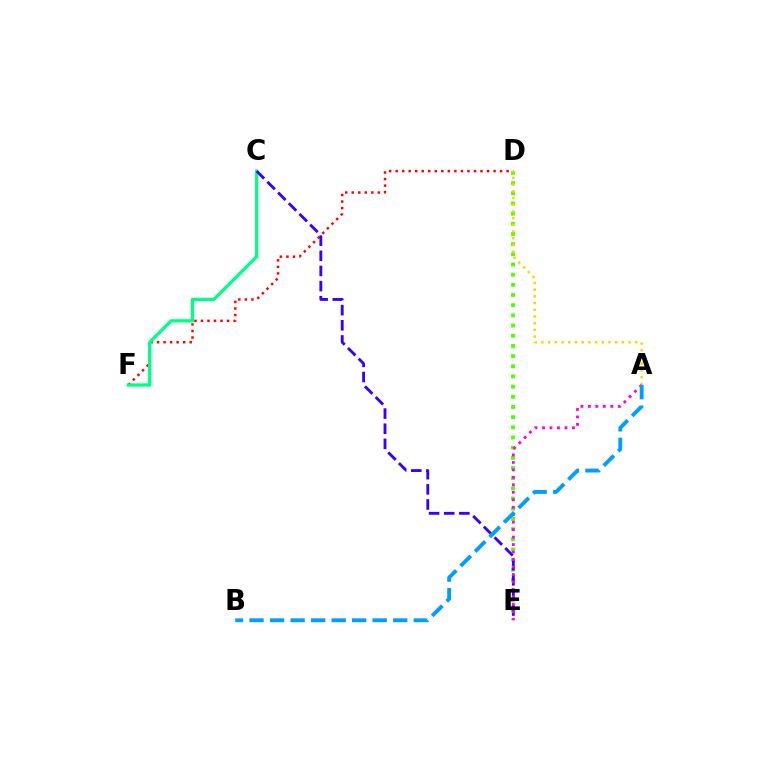{('D', 'F'): [{'color': '#ff0000', 'line_style': 'dotted', 'thickness': 1.77}], ('D', 'E'): [{'color': '#4fff00', 'line_style': 'dotted', 'thickness': 2.76}], ('A', 'D'): [{'color': '#ffd500', 'line_style': 'dotted', 'thickness': 1.82}], ('C', 'F'): [{'color': '#00ff86', 'line_style': 'solid', 'thickness': 2.35}], ('C', 'E'): [{'color': '#3700ff', 'line_style': 'dashed', 'thickness': 2.06}], ('A', 'E'): [{'color': '#ff00ed', 'line_style': 'dotted', 'thickness': 2.03}], ('A', 'B'): [{'color': '#009eff', 'line_style': 'dashed', 'thickness': 2.79}]}